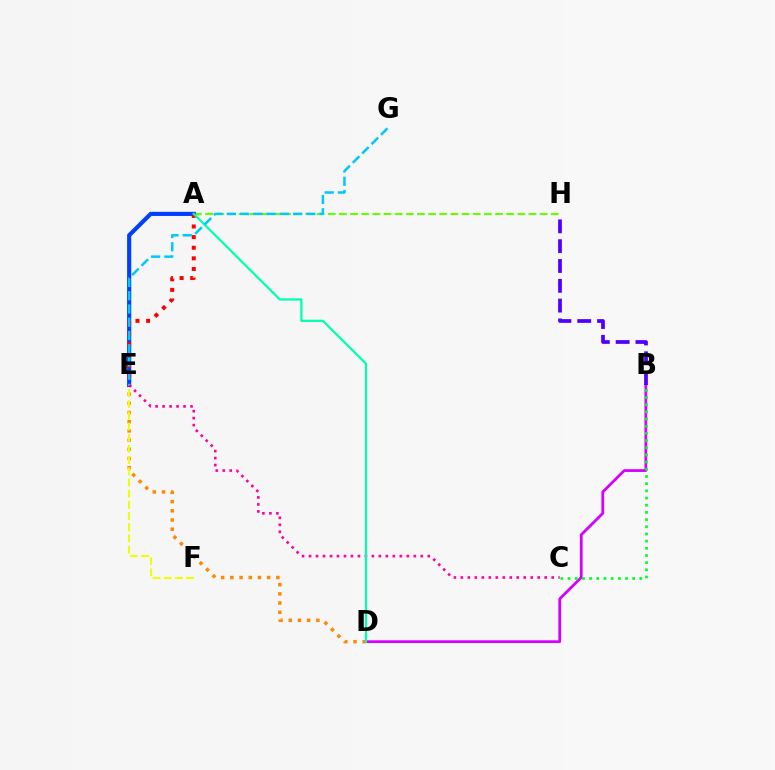{('B', 'D'): [{'color': '#d600ff', 'line_style': 'solid', 'thickness': 2.0}], ('D', 'E'): [{'color': '#ff8800', 'line_style': 'dotted', 'thickness': 2.5}], ('A', 'H'): [{'color': '#66ff00', 'line_style': 'dashed', 'thickness': 1.52}], ('A', 'E'): [{'color': '#003fff', 'line_style': 'solid', 'thickness': 2.98}, {'color': '#ff0000', 'line_style': 'dotted', 'thickness': 2.88}], ('E', 'F'): [{'color': '#eeff00', 'line_style': 'dashed', 'thickness': 1.52}], ('B', 'H'): [{'color': '#4f00ff', 'line_style': 'dashed', 'thickness': 2.69}], ('B', 'C'): [{'color': '#00ff27', 'line_style': 'dotted', 'thickness': 1.95}], ('C', 'E'): [{'color': '#ff00a0', 'line_style': 'dotted', 'thickness': 1.9}], ('A', 'D'): [{'color': '#00ffaf', 'line_style': 'solid', 'thickness': 1.61}], ('E', 'G'): [{'color': '#00c7ff', 'line_style': 'dashed', 'thickness': 1.8}]}